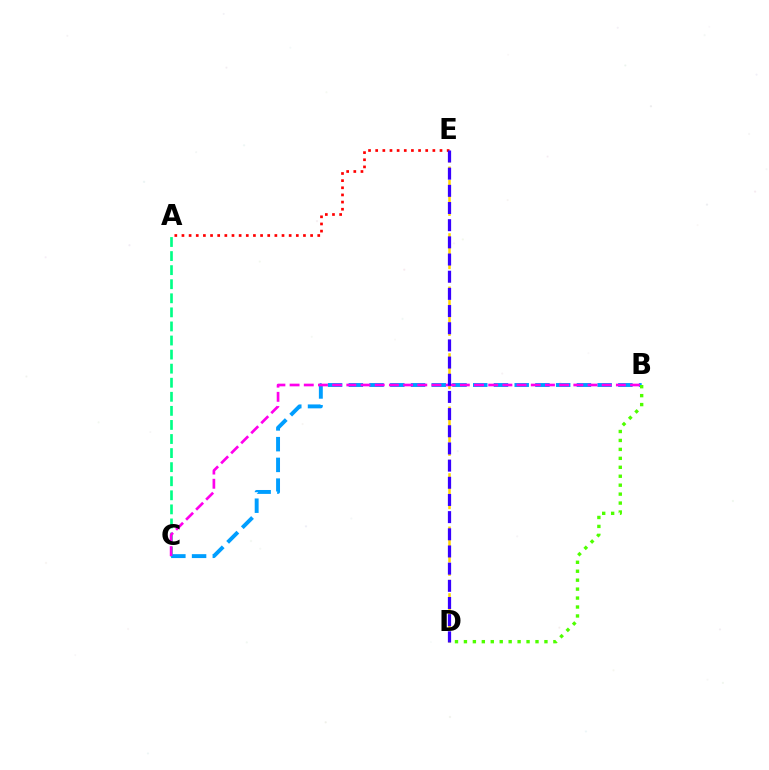{('D', 'E'): [{'color': '#ffd500', 'line_style': 'dashed', 'thickness': 1.81}, {'color': '#3700ff', 'line_style': 'dashed', 'thickness': 2.33}], ('A', 'E'): [{'color': '#ff0000', 'line_style': 'dotted', 'thickness': 1.94}], ('A', 'C'): [{'color': '#00ff86', 'line_style': 'dashed', 'thickness': 1.91}], ('B', 'C'): [{'color': '#009eff', 'line_style': 'dashed', 'thickness': 2.82}, {'color': '#ff00ed', 'line_style': 'dashed', 'thickness': 1.93}], ('B', 'D'): [{'color': '#4fff00', 'line_style': 'dotted', 'thickness': 2.43}]}